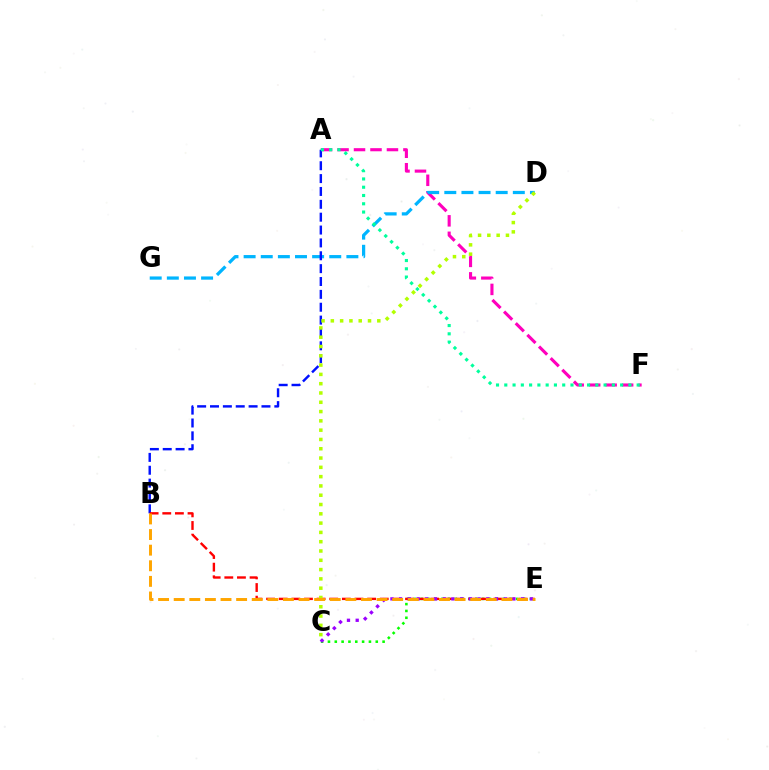{('C', 'E'): [{'color': '#08ff00', 'line_style': 'dotted', 'thickness': 1.86}, {'color': '#9b00ff', 'line_style': 'dotted', 'thickness': 2.37}], ('A', 'F'): [{'color': '#ff00bd', 'line_style': 'dashed', 'thickness': 2.24}, {'color': '#00ff9d', 'line_style': 'dotted', 'thickness': 2.25}], ('D', 'G'): [{'color': '#00b5ff', 'line_style': 'dashed', 'thickness': 2.33}], ('A', 'B'): [{'color': '#0010ff', 'line_style': 'dashed', 'thickness': 1.75}], ('B', 'E'): [{'color': '#ff0000', 'line_style': 'dashed', 'thickness': 1.72}, {'color': '#ffa500', 'line_style': 'dashed', 'thickness': 2.12}], ('C', 'D'): [{'color': '#b3ff00', 'line_style': 'dotted', 'thickness': 2.53}]}